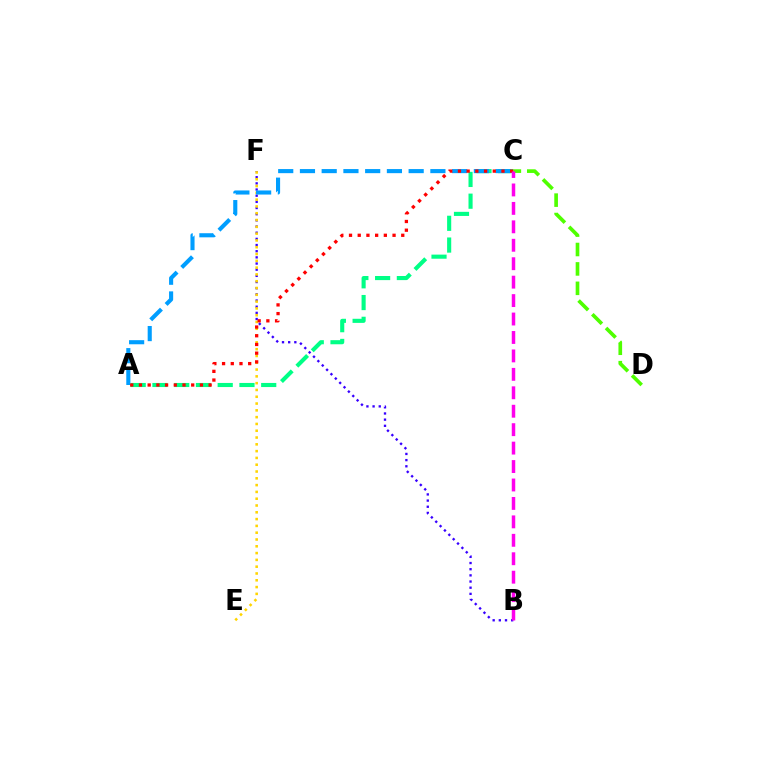{('B', 'F'): [{'color': '#3700ff', 'line_style': 'dotted', 'thickness': 1.68}], ('E', 'F'): [{'color': '#ffd500', 'line_style': 'dotted', 'thickness': 1.85}], ('A', 'C'): [{'color': '#00ff86', 'line_style': 'dashed', 'thickness': 2.96}, {'color': '#009eff', 'line_style': 'dashed', 'thickness': 2.95}, {'color': '#ff0000', 'line_style': 'dotted', 'thickness': 2.37}], ('C', 'D'): [{'color': '#4fff00', 'line_style': 'dashed', 'thickness': 2.64}], ('B', 'C'): [{'color': '#ff00ed', 'line_style': 'dashed', 'thickness': 2.51}]}